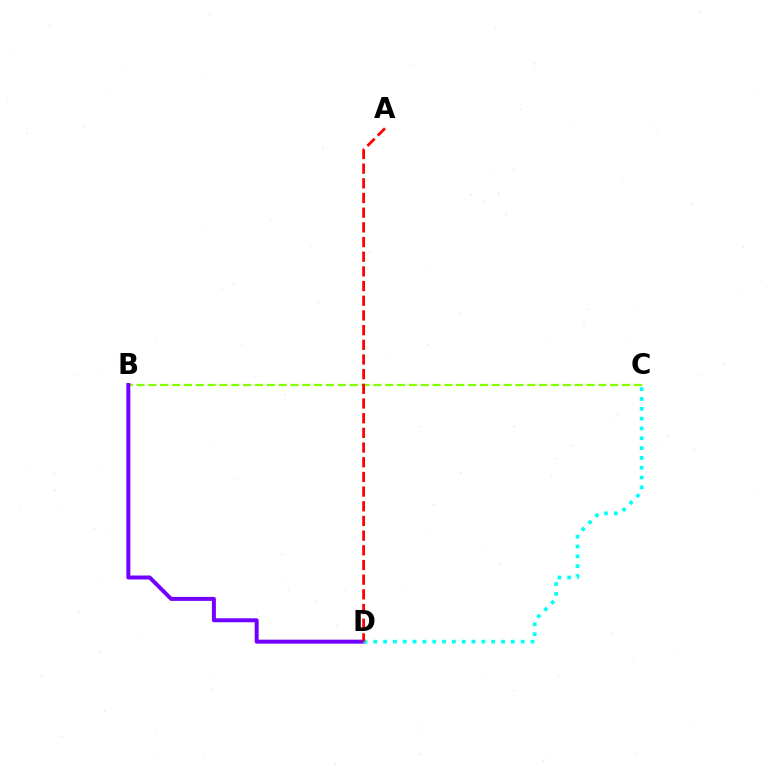{('B', 'C'): [{'color': '#84ff00', 'line_style': 'dashed', 'thickness': 1.61}], ('B', 'D'): [{'color': '#7200ff', 'line_style': 'solid', 'thickness': 2.85}], ('C', 'D'): [{'color': '#00fff6', 'line_style': 'dotted', 'thickness': 2.67}], ('A', 'D'): [{'color': '#ff0000', 'line_style': 'dashed', 'thickness': 1.99}]}